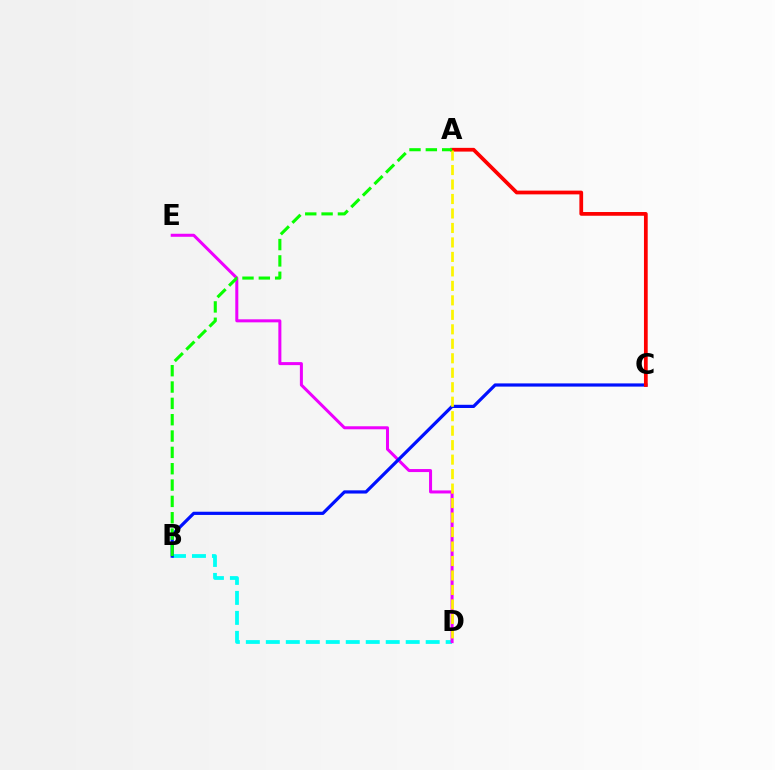{('B', 'D'): [{'color': '#00fff6', 'line_style': 'dashed', 'thickness': 2.71}], ('D', 'E'): [{'color': '#ee00ff', 'line_style': 'solid', 'thickness': 2.18}], ('B', 'C'): [{'color': '#0010ff', 'line_style': 'solid', 'thickness': 2.31}], ('A', 'C'): [{'color': '#ff0000', 'line_style': 'solid', 'thickness': 2.69}], ('A', 'D'): [{'color': '#fcf500', 'line_style': 'dashed', 'thickness': 1.97}], ('A', 'B'): [{'color': '#08ff00', 'line_style': 'dashed', 'thickness': 2.22}]}